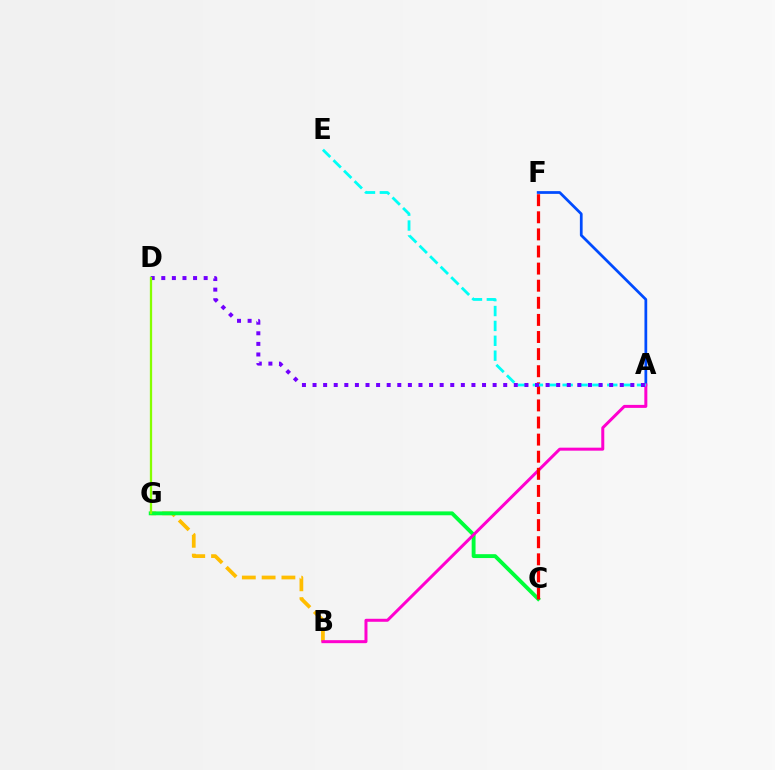{('B', 'G'): [{'color': '#ffbd00', 'line_style': 'dashed', 'thickness': 2.69}], ('C', 'G'): [{'color': '#00ff39', 'line_style': 'solid', 'thickness': 2.79}], ('A', 'F'): [{'color': '#004bff', 'line_style': 'solid', 'thickness': 1.98}], ('A', 'B'): [{'color': '#ff00cf', 'line_style': 'solid', 'thickness': 2.16}], ('C', 'F'): [{'color': '#ff0000', 'line_style': 'dashed', 'thickness': 2.32}], ('A', 'E'): [{'color': '#00fff6', 'line_style': 'dashed', 'thickness': 2.02}], ('A', 'D'): [{'color': '#7200ff', 'line_style': 'dotted', 'thickness': 2.88}], ('D', 'G'): [{'color': '#84ff00', 'line_style': 'solid', 'thickness': 1.64}]}